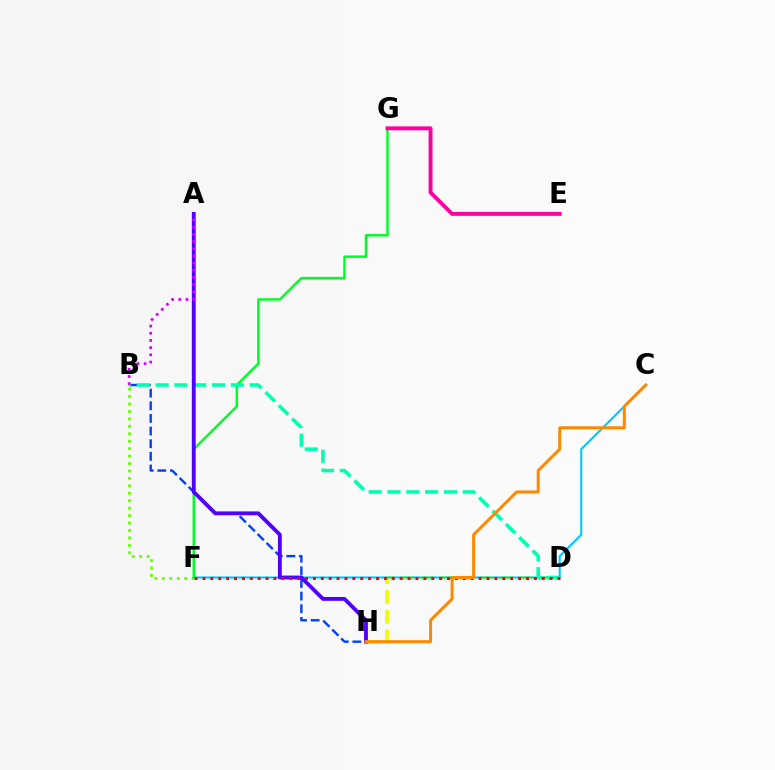{('D', 'H'): [{'color': '#eeff00', 'line_style': 'dashed', 'thickness': 2.68}], ('B', 'H'): [{'color': '#003fff', 'line_style': 'dashed', 'thickness': 1.72}], ('B', 'F'): [{'color': '#66ff00', 'line_style': 'dotted', 'thickness': 2.02}], ('C', 'F'): [{'color': '#00c7ff', 'line_style': 'solid', 'thickness': 1.5}], ('F', 'G'): [{'color': '#00ff27', 'line_style': 'solid', 'thickness': 1.77}], ('B', 'D'): [{'color': '#00ffaf', 'line_style': 'dashed', 'thickness': 2.56}], ('A', 'H'): [{'color': '#4f00ff', 'line_style': 'solid', 'thickness': 2.77}], ('E', 'G'): [{'color': '#ff00a0', 'line_style': 'solid', 'thickness': 2.81}], ('A', 'B'): [{'color': '#d600ff', 'line_style': 'dotted', 'thickness': 1.95}], ('D', 'F'): [{'color': '#ff0000', 'line_style': 'dotted', 'thickness': 2.14}], ('C', 'H'): [{'color': '#ff8800', 'line_style': 'solid', 'thickness': 2.15}]}